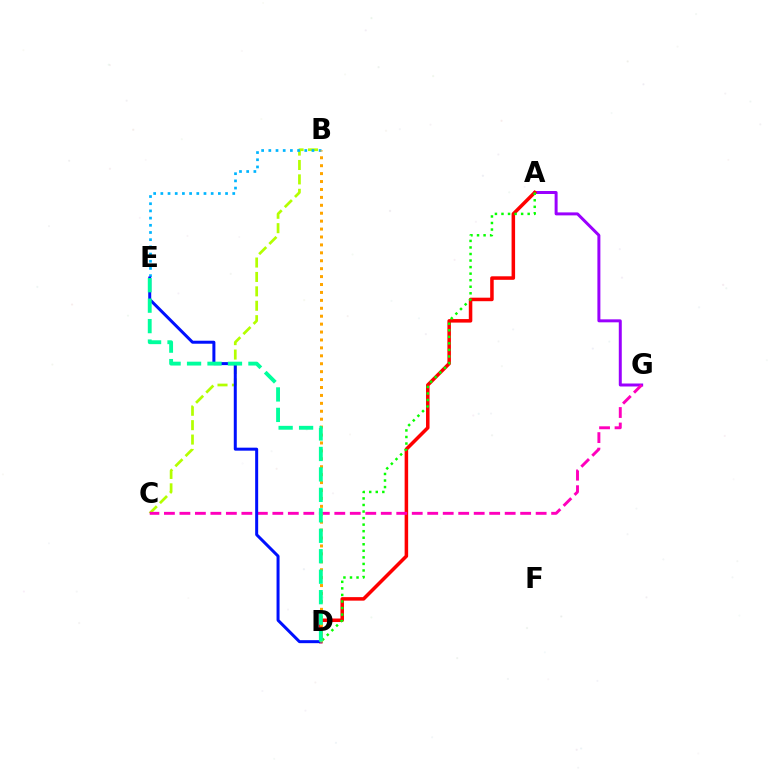{('A', 'G'): [{'color': '#9b00ff', 'line_style': 'solid', 'thickness': 2.15}], ('B', 'C'): [{'color': '#b3ff00', 'line_style': 'dashed', 'thickness': 1.96}], ('A', 'D'): [{'color': '#ff0000', 'line_style': 'solid', 'thickness': 2.54}, {'color': '#08ff00', 'line_style': 'dotted', 'thickness': 1.78}], ('B', 'E'): [{'color': '#00b5ff', 'line_style': 'dotted', 'thickness': 1.95}], ('C', 'G'): [{'color': '#ff00bd', 'line_style': 'dashed', 'thickness': 2.1}], ('D', 'E'): [{'color': '#0010ff', 'line_style': 'solid', 'thickness': 2.16}, {'color': '#00ff9d', 'line_style': 'dashed', 'thickness': 2.78}], ('B', 'D'): [{'color': '#ffa500', 'line_style': 'dotted', 'thickness': 2.15}]}